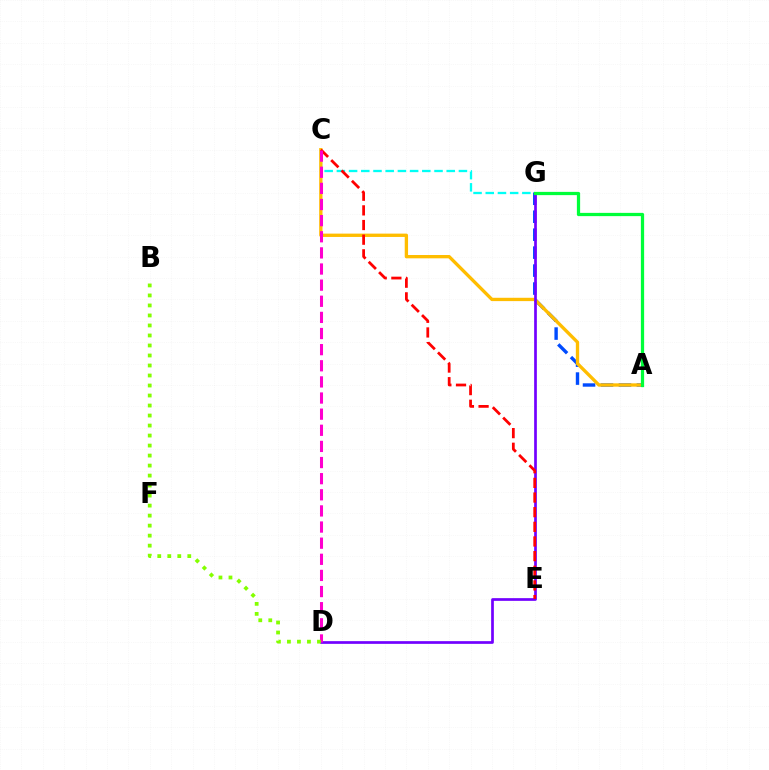{('C', 'G'): [{'color': '#00fff6', 'line_style': 'dashed', 'thickness': 1.66}], ('A', 'G'): [{'color': '#004bff', 'line_style': 'dashed', 'thickness': 2.44}, {'color': '#00ff39', 'line_style': 'solid', 'thickness': 2.34}], ('A', 'C'): [{'color': '#ffbd00', 'line_style': 'solid', 'thickness': 2.4}], ('D', 'G'): [{'color': '#7200ff', 'line_style': 'solid', 'thickness': 1.95}], ('C', 'E'): [{'color': '#ff0000', 'line_style': 'dashed', 'thickness': 1.99}], ('C', 'D'): [{'color': '#ff00cf', 'line_style': 'dashed', 'thickness': 2.19}], ('B', 'D'): [{'color': '#84ff00', 'line_style': 'dotted', 'thickness': 2.72}]}